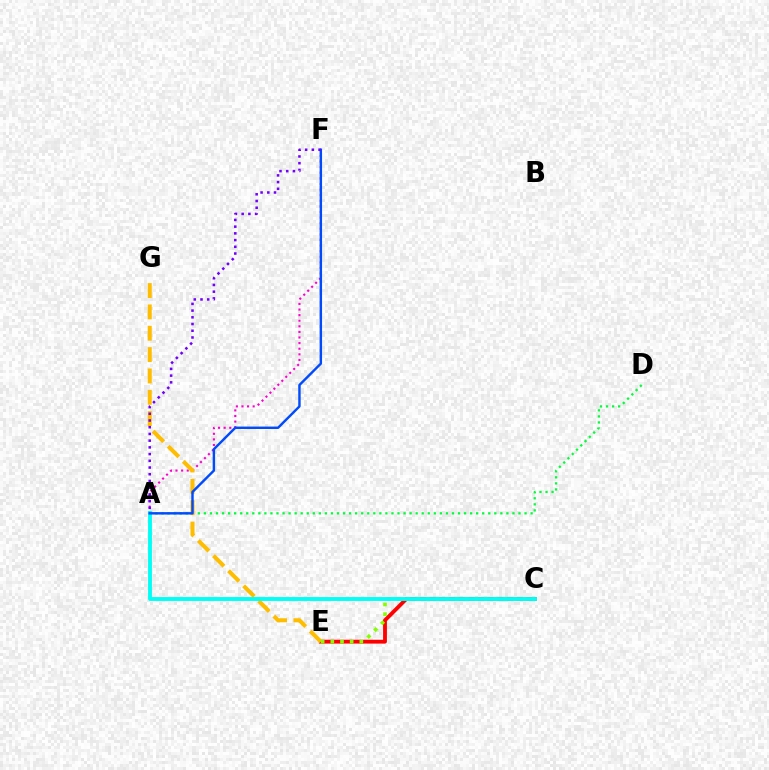{('A', 'D'): [{'color': '#00ff39', 'line_style': 'dotted', 'thickness': 1.64}], ('A', 'F'): [{'color': '#ff00cf', 'line_style': 'dotted', 'thickness': 1.52}, {'color': '#004bff', 'line_style': 'solid', 'thickness': 1.75}, {'color': '#7200ff', 'line_style': 'dotted', 'thickness': 1.83}], ('C', 'E'): [{'color': '#ff0000', 'line_style': 'solid', 'thickness': 2.76}, {'color': '#84ff00', 'line_style': 'dotted', 'thickness': 2.63}], ('E', 'G'): [{'color': '#ffbd00', 'line_style': 'dashed', 'thickness': 2.9}], ('A', 'C'): [{'color': '#00fff6', 'line_style': 'solid', 'thickness': 2.79}]}